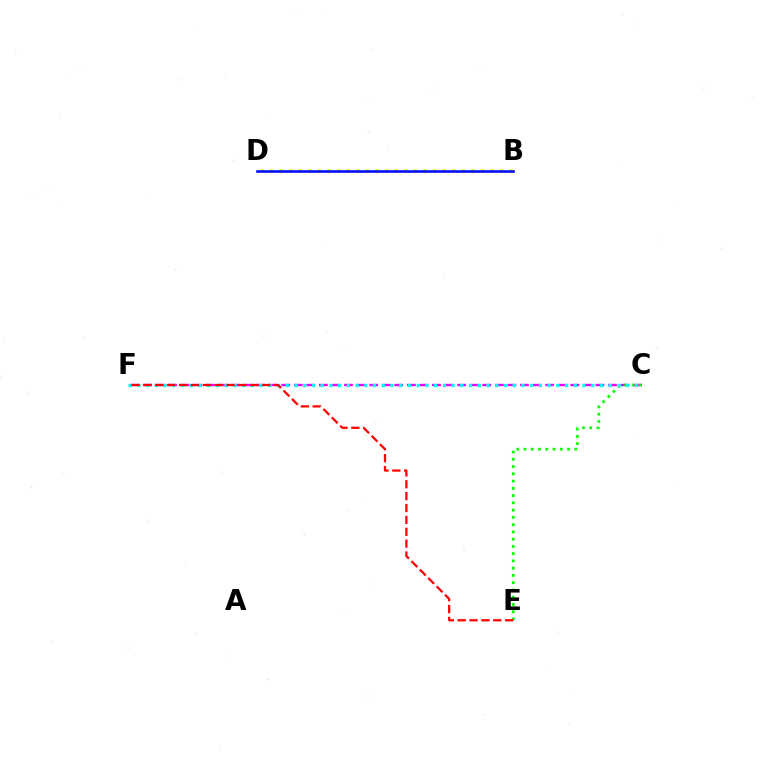{('C', 'F'): [{'color': '#ee00ff', 'line_style': 'dashed', 'thickness': 1.71}, {'color': '#00fff6', 'line_style': 'dotted', 'thickness': 2.37}], ('C', 'E'): [{'color': '#08ff00', 'line_style': 'dotted', 'thickness': 1.97}], ('B', 'D'): [{'color': '#fcf500', 'line_style': 'dotted', 'thickness': 2.6}, {'color': '#0010ff', 'line_style': 'solid', 'thickness': 1.88}], ('E', 'F'): [{'color': '#ff0000', 'line_style': 'dashed', 'thickness': 1.61}]}